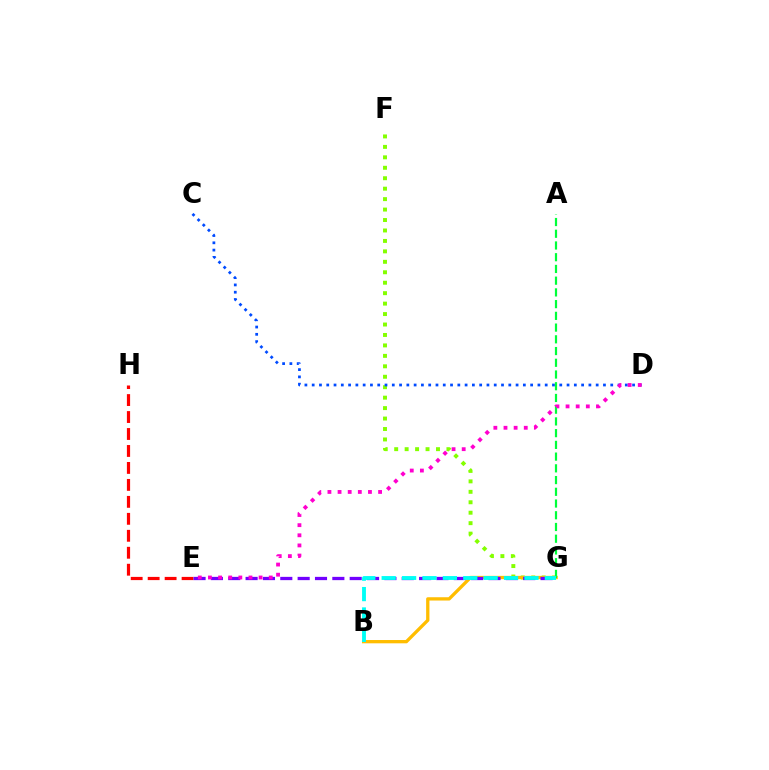{('F', 'G'): [{'color': '#84ff00', 'line_style': 'dotted', 'thickness': 2.84}], ('E', 'H'): [{'color': '#ff0000', 'line_style': 'dashed', 'thickness': 2.3}], ('C', 'D'): [{'color': '#004bff', 'line_style': 'dotted', 'thickness': 1.98}], ('B', 'G'): [{'color': '#ffbd00', 'line_style': 'solid', 'thickness': 2.37}, {'color': '#00fff6', 'line_style': 'dashed', 'thickness': 2.77}], ('E', 'G'): [{'color': '#7200ff', 'line_style': 'dashed', 'thickness': 2.36}], ('A', 'G'): [{'color': '#00ff39', 'line_style': 'dashed', 'thickness': 1.59}], ('D', 'E'): [{'color': '#ff00cf', 'line_style': 'dotted', 'thickness': 2.75}]}